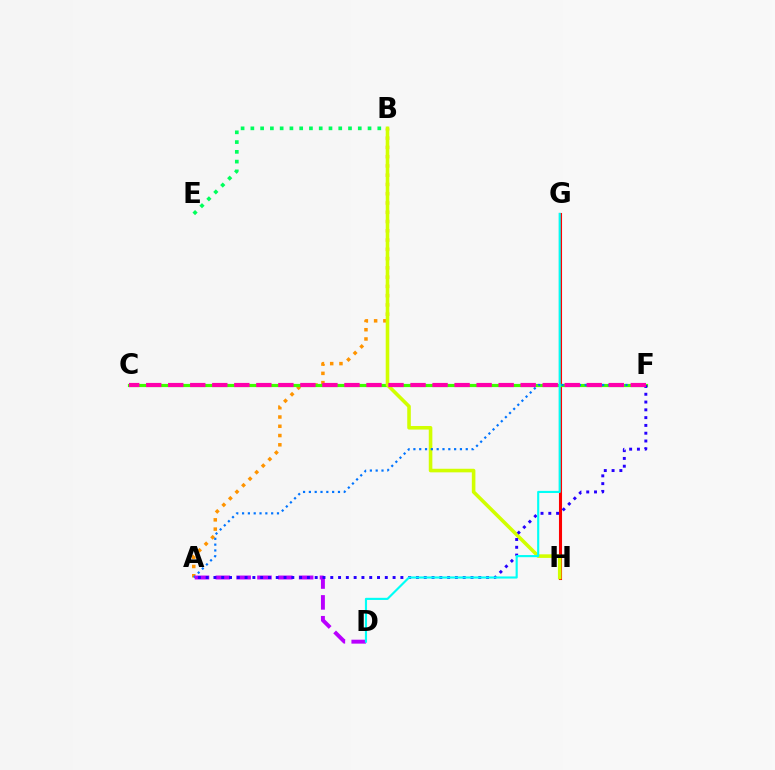{('B', 'E'): [{'color': '#00ff5c', 'line_style': 'dotted', 'thickness': 2.65}], ('A', 'B'): [{'color': '#ff9400', 'line_style': 'dotted', 'thickness': 2.52}], ('G', 'H'): [{'color': '#ff0000', 'line_style': 'solid', 'thickness': 2.21}], ('C', 'F'): [{'color': '#3dff00', 'line_style': 'solid', 'thickness': 2.29}, {'color': '#ff00ac', 'line_style': 'dashed', 'thickness': 2.99}], ('B', 'H'): [{'color': '#d1ff00', 'line_style': 'solid', 'thickness': 2.58}], ('A', 'F'): [{'color': '#0074ff', 'line_style': 'dotted', 'thickness': 1.58}, {'color': '#2500ff', 'line_style': 'dotted', 'thickness': 2.12}], ('A', 'D'): [{'color': '#b900ff', 'line_style': 'dashed', 'thickness': 2.83}], ('D', 'G'): [{'color': '#00fff6', 'line_style': 'solid', 'thickness': 1.54}]}